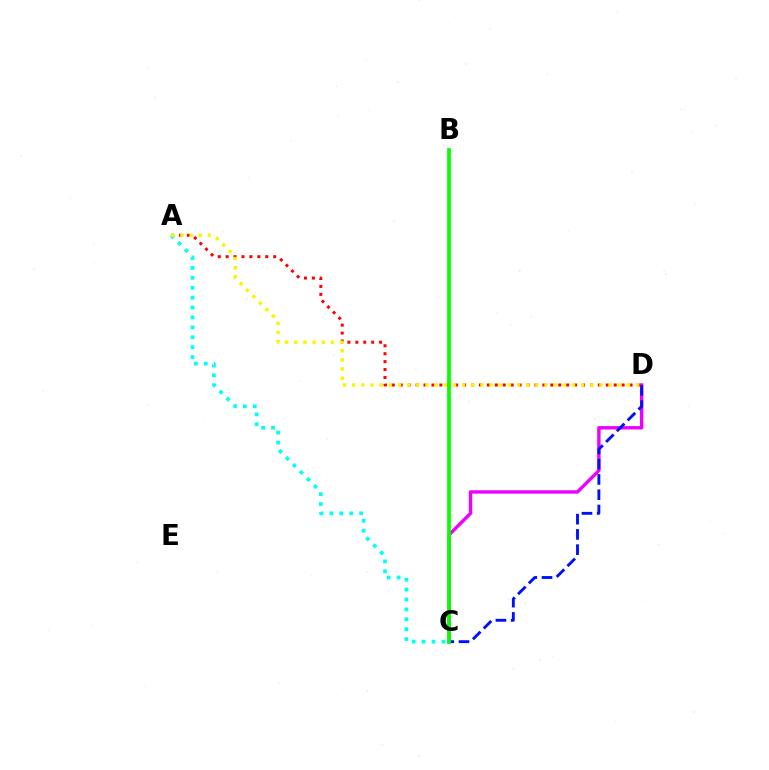{('C', 'D'): [{'color': '#ee00ff', 'line_style': 'solid', 'thickness': 2.44}, {'color': '#0010ff', 'line_style': 'dashed', 'thickness': 2.07}], ('A', 'D'): [{'color': '#ff0000', 'line_style': 'dotted', 'thickness': 2.15}, {'color': '#fcf500', 'line_style': 'dotted', 'thickness': 2.49}], ('B', 'C'): [{'color': '#08ff00', 'line_style': 'solid', 'thickness': 2.68}], ('A', 'C'): [{'color': '#00fff6', 'line_style': 'dotted', 'thickness': 2.69}]}